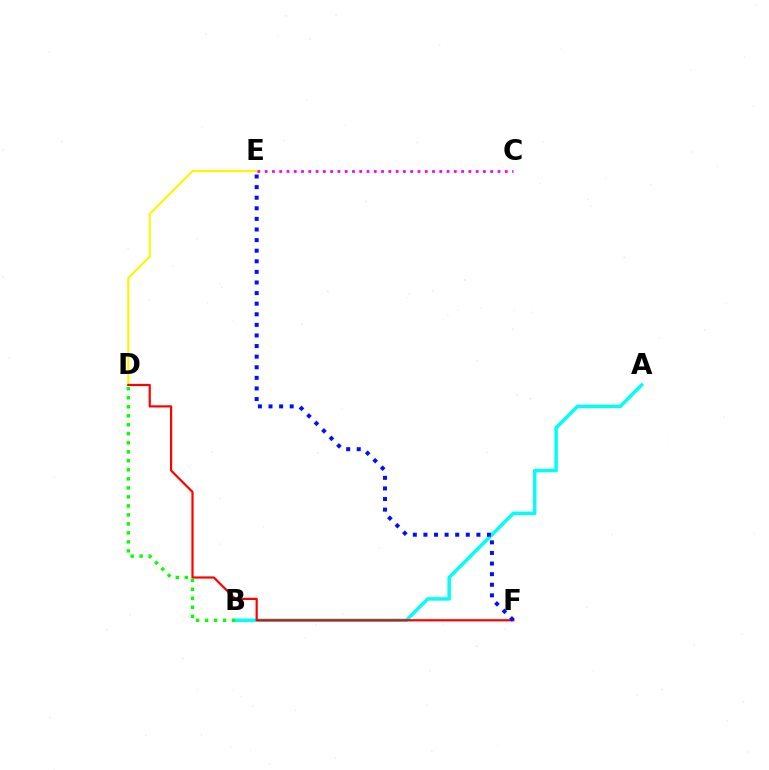{('D', 'E'): [{'color': '#fcf500', 'line_style': 'solid', 'thickness': 1.53}], ('A', 'B'): [{'color': '#00fff6', 'line_style': 'solid', 'thickness': 2.51}], ('D', 'F'): [{'color': '#ff0000', 'line_style': 'solid', 'thickness': 1.59}], ('C', 'E'): [{'color': '#ee00ff', 'line_style': 'dotted', 'thickness': 1.98}], ('B', 'D'): [{'color': '#08ff00', 'line_style': 'dotted', 'thickness': 2.45}], ('E', 'F'): [{'color': '#0010ff', 'line_style': 'dotted', 'thickness': 2.88}]}